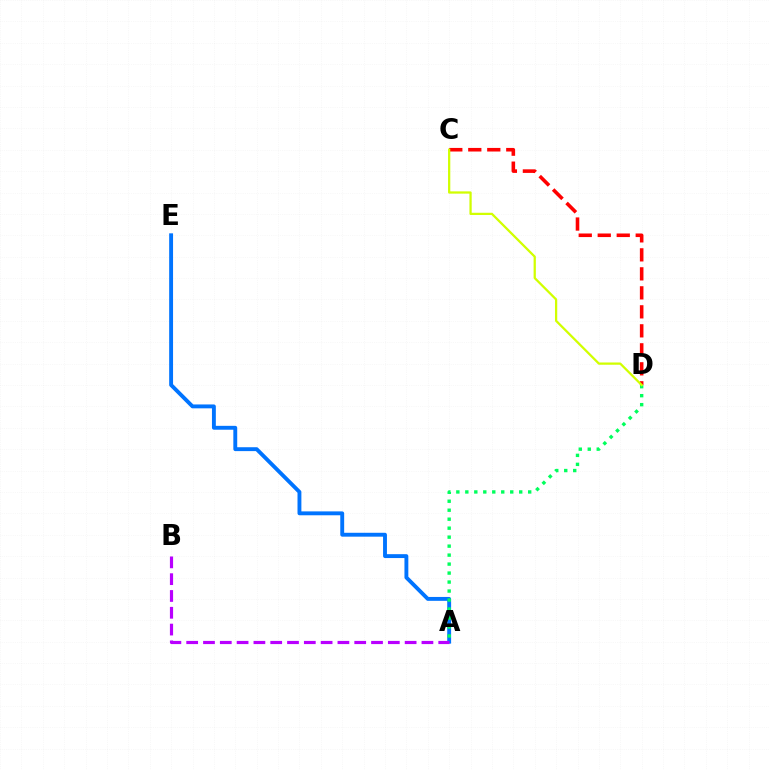{('A', 'E'): [{'color': '#0074ff', 'line_style': 'solid', 'thickness': 2.8}], ('C', 'D'): [{'color': '#ff0000', 'line_style': 'dashed', 'thickness': 2.58}, {'color': '#d1ff00', 'line_style': 'solid', 'thickness': 1.63}], ('A', 'D'): [{'color': '#00ff5c', 'line_style': 'dotted', 'thickness': 2.44}], ('A', 'B'): [{'color': '#b900ff', 'line_style': 'dashed', 'thickness': 2.28}]}